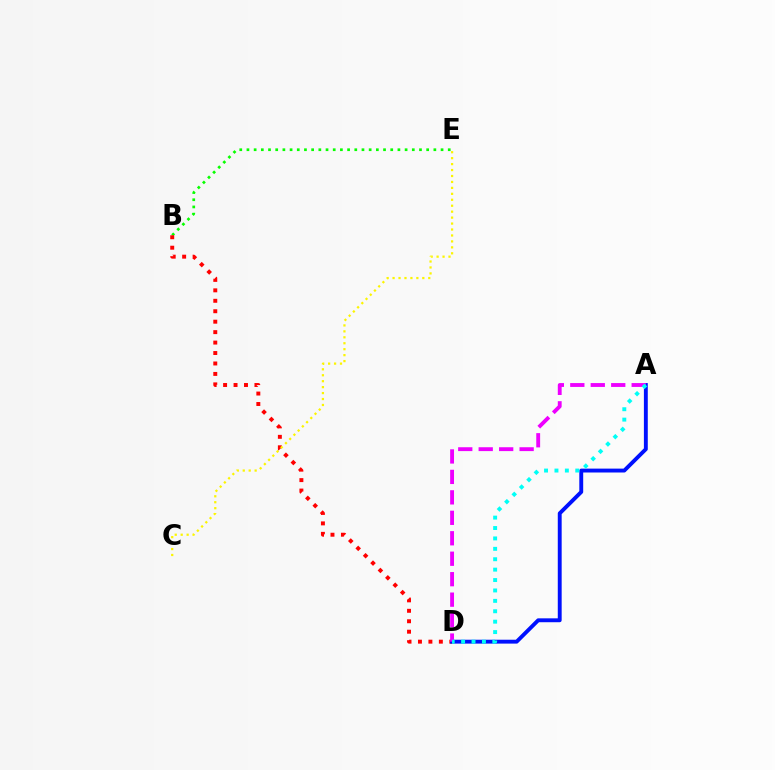{('B', 'E'): [{'color': '#08ff00', 'line_style': 'dotted', 'thickness': 1.95}], ('B', 'D'): [{'color': '#ff0000', 'line_style': 'dotted', 'thickness': 2.84}], ('A', 'D'): [{'color': '#0010ff', 'line_style': 'solid', 'thickness': 2.8}, {'color': '#ee00ff', 'line_style': 'dashed', 'thickness': 2.78}, {'color': '#00fff6', 'line_style': 'dotted', 'thickness': 2.83}], ('C', 'E'): [{'color': '#fcf500', 'line_style': 'dotted', 'thickness': 1.62}]}